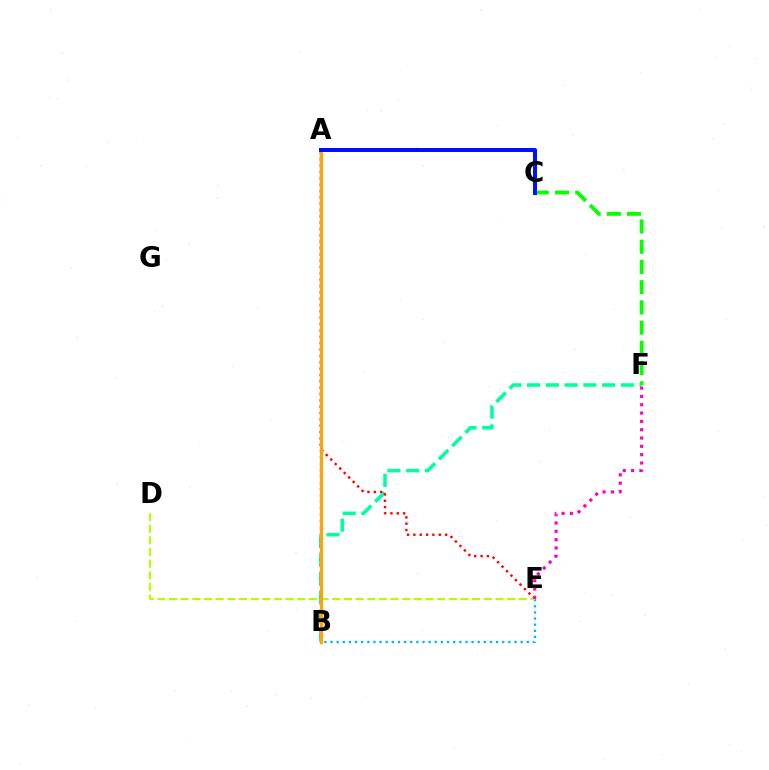{('B', 'E'): [{'color': '#00b5ff', 'line_style': 'dotted', 'thickness': 1.67}], ('B', 'F'): [{'color': '#00ff9d', 'line_style': 'dashed', 'thickness': 2.55}], ('A', 'E'): [{'color': '#ff0000', 'line_style': 'dotted', 'thickness': 1.72}], ('C', 'F'): [{'color': '#08ff00', 'line_style': 'dashed', 'thickness': 2.75}], ('A', 'B'): [{'color': '#9b00ff', 'line_style': 'dotted', 'thickness': 1.73}, {'color': '#ffa500', 'line_style': 'solid', 'thickness': 2.28}], ('D', 'E'): [{'color': '#b3ff00', 'line_style': 'dashed', 'thickness': 1.58}], ('A', 'C'): [{'color': '#0010ff', 'line_style': 'solid', 'thickness': 2.87}], ('E', 'F'): [{'color': '#ff00bd', 'line_style': 'dotted', 'thickness': 2.26}]}